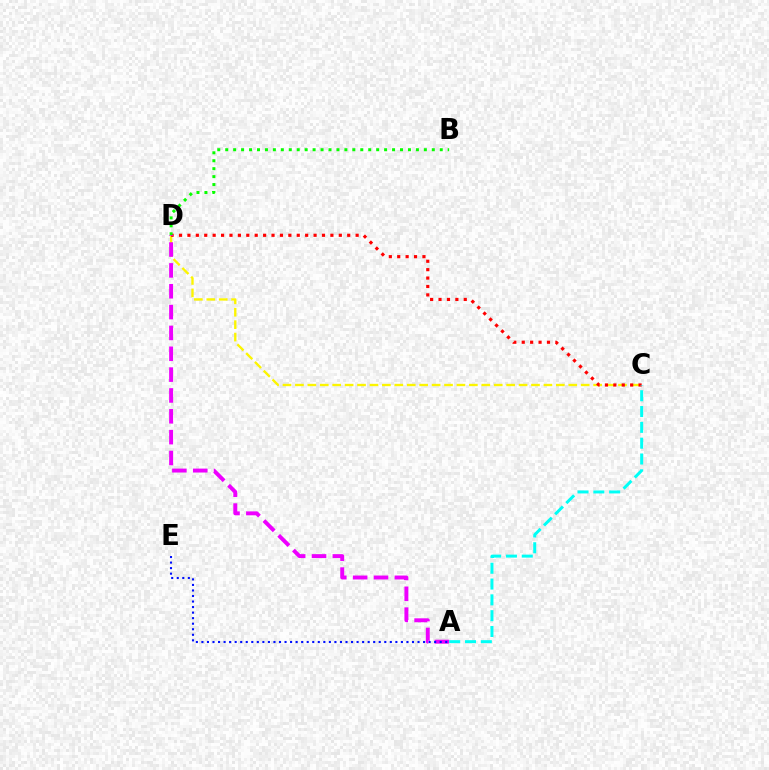{('C', 'D'): [{'color': '#fcf500', 'line_style': 'dashed', 'thickness': 1.69}, {'color': '#ff0000', 'line_style': 'dotted', 'thickness': 2.28}], ('B', 'D'): [{'color': '#08ff00', 'line_style': 'dotted', 'thickness': 2.16}], ('A', 'D'): [{'color': '#ee00ff', 'line_style': 'dashed', 'thickness': 2.83}], ('A', 'C'): [{'color': '#00fff6', 'line_style': 'dashed', 'thickness': 2.15}], ('A', 'E'): [{'color': '#0010ff', 'line_style': 'dotted', 'thickness': 1.51}]}